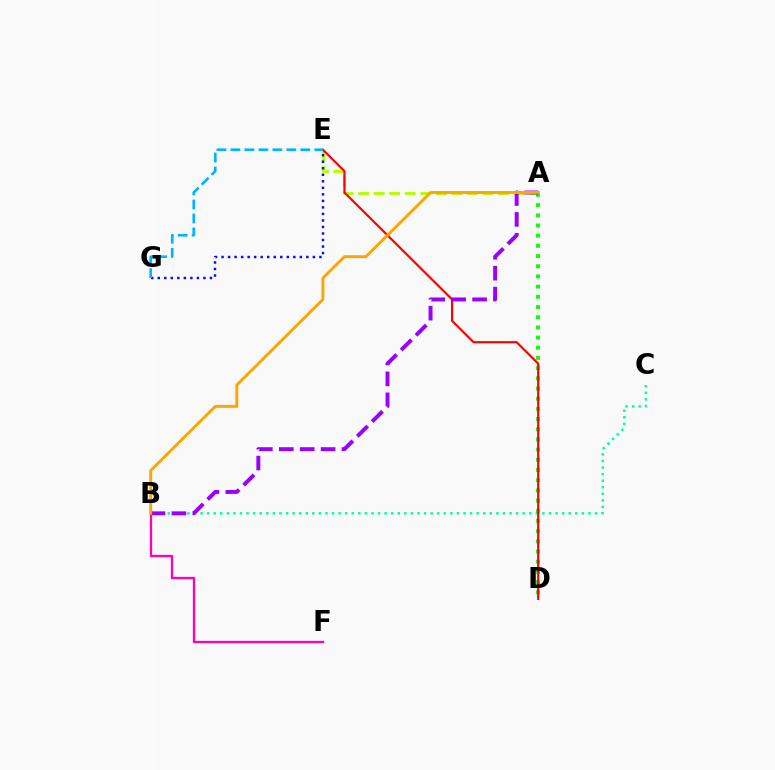{('A', 'E'): [{'color': '#b3ff00', 'line_style': 'dashed', 'thickness': 2.11}], ('B', 'C'): [{'color': '#00ff9d', 'line_style': 'dotted', 'thickness': 1.79}], ('A', 'D'): [{'color': '#08ff00', 'line_style': 'dotted', 'thickness': 2.77}], ('D', 'E'): [{'color': '#ff0000', 'line_style': 'solid', 'thickness': 1.56}], ('A', 'B'): [{'color': '#9b00ff', 'line_style': 'dashed', 'thickness': 2.84}, {'color': '#ffa500', 'line_style': 'solid', 'thickness': 2.09}], ('B', 'F'): [{'color': '#ff00bd', 'line_style': 'solid', 'thickness': 1.66}], ('E', 'G'): [{'color': '#0010ff', 'line_style': 'dotted', 'thickness': 1.77}, {'color': '#00b5ff', 'line_style': 'dashed', 'thickness': 1.9}]}